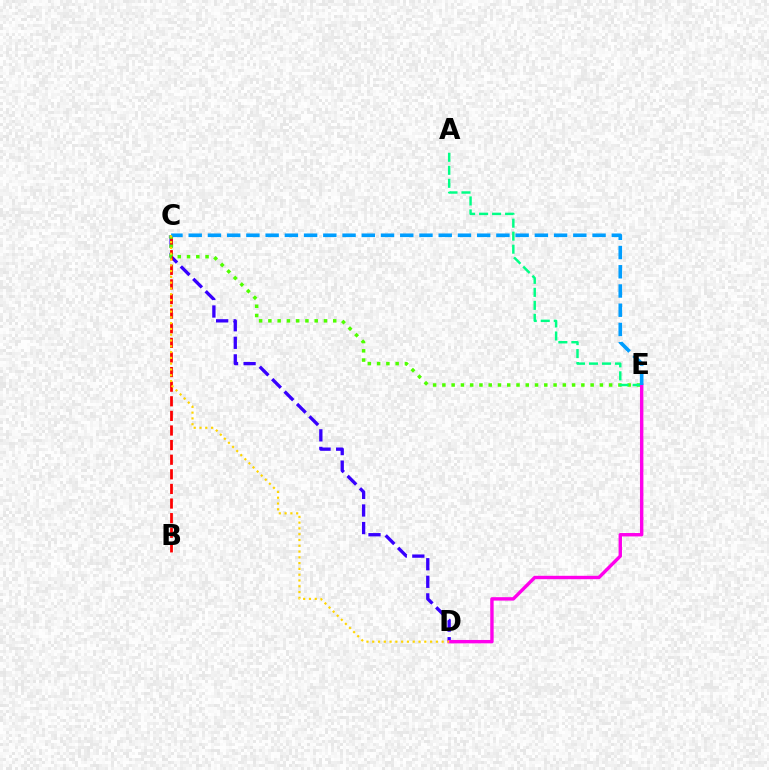{('C', 'D'): [{'color': '#3700ff', 'line_style': 'dashed', 'thickness': 2.39}, {'color': '#ffd500', 'line_style': 'dotted', 'thickness': 1.57}], ('B', 'C'): [{'color': '#ff0000', 'line_style': 'dashed', 'thickness': 1.98}], ('C', 'E'): [{'color': '#4fff00', 'line_style': 'dotted', 'thickness': 2.52}, {'color': '#009eff', 'line_style': 'dashed', 'thickness': 2.61}], ('A', 'E'): [{'color': '#00ff86', 'line_style': 'dashed', 'thickness': 1.77}], ('D', 'E'): [{'color': '#ff00ed', 'line_style': 'solid', 'thickness': 2.45}]}